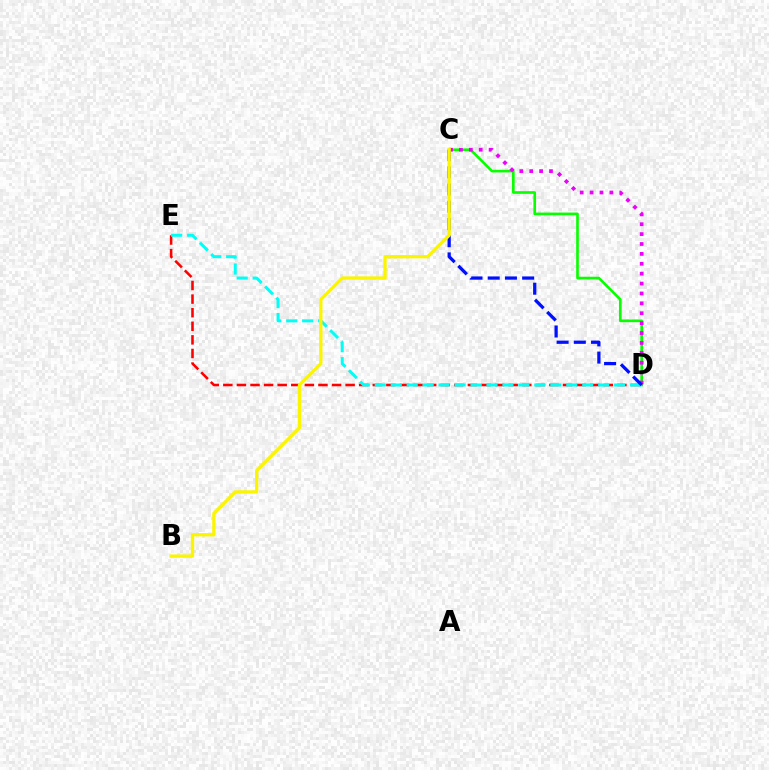{('D', 'E'): [{'color': '#ff0000', 'line_style': 'dashed', 'thickness': 1.85}, {'color': '#00fff6', 'line_style': 'dashed', 'thickness': 2.17}], ('C', 'D'): [{'color': '#08ff00', 'line_style': 'solid', 'thickness': 1.9}, {'color': '#ee00ff', 'line_style': 'dotted', 'thickness': 2.69}, {'color': '#0010ff', 'line_style': 'dashed', 'thickness': 2.34}], ('B', 'C'): [{'color': '#fcf500', 'line_style': 'solid', 'thickness': 2.4}]}